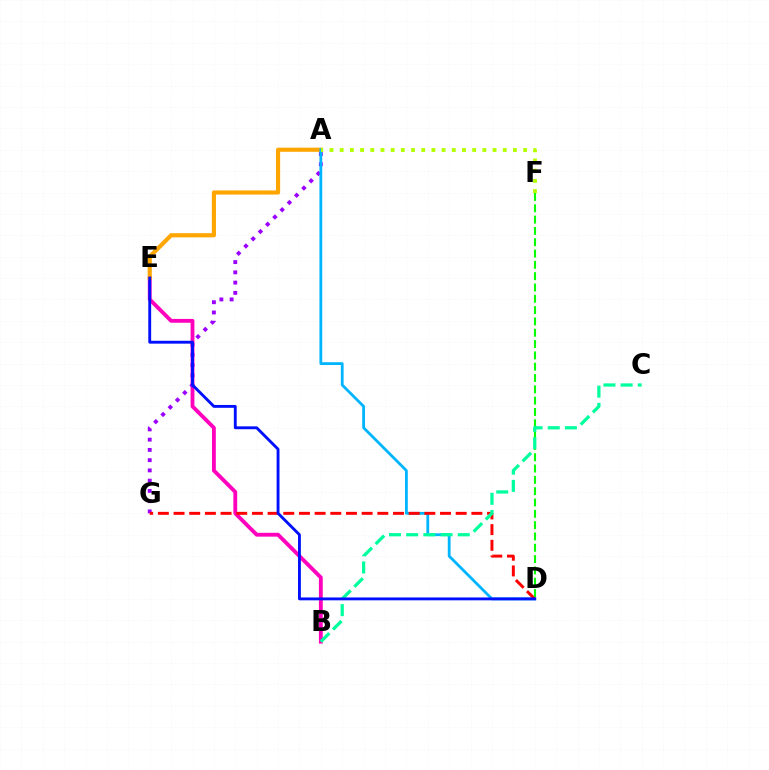{('B', 'E'): [{'color': '#ff00bd', 'line_style': 'solid', 'thickness': 2.76}], ('A', 'E'): [{'color': '#ffa500', 'line_style': 'solid', 'thickness': 2.99}], ('A', 'G'): [{'color': '#9b00ff', 'line_style': 'dotted', 'thickness': 2.79}], ('A', 'D'): [{'color': '#00b5ff', 'line_style': 'solid', 'thickness': 2.01}], ('D', 'G'): [{'color': '#ff0000', 'line_style': 'dashed', 'thickness': 2.13}], ('A', 'F'): [{'color': '#b3ff00', 'line_style': 'dotted', 'thickness': 2.77}], ('D', 'F'): [{'color': '#08ff00', 'line_style': 'dashed', 'thickness': 1.54}], ('B', 'C'): [{'color': '#00ff9d', 'line_style': 'dashed', 'thickness': 2.34}], ('D', 'E'): [{'color': '#0010ff', 'line_style': 'solid', 'thickness': 2.06}]}